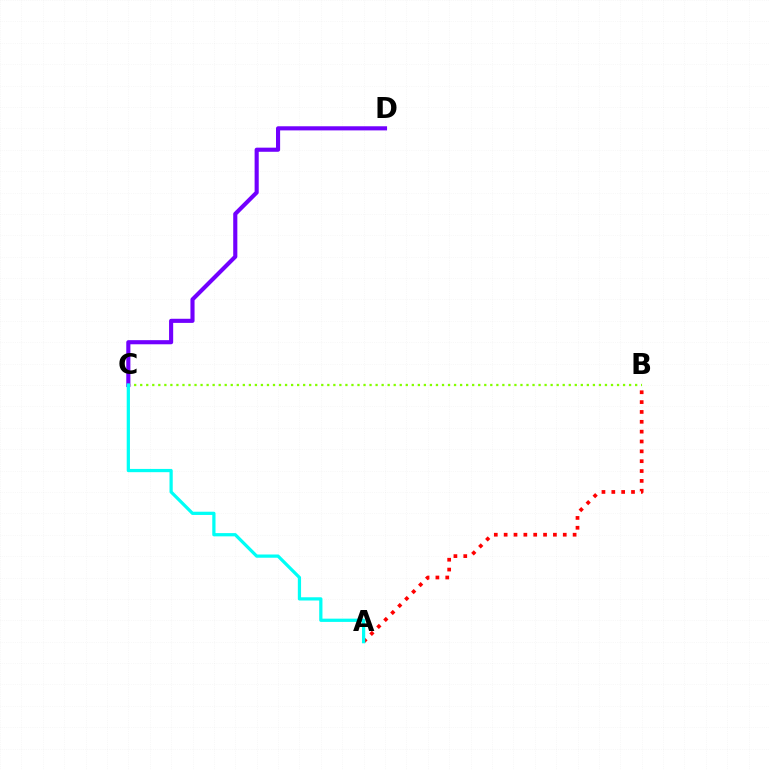{('B', 'C'): [{'color': '#84ff00', 'line_style': 'dotted', 'thickness': 1.64}], ('C', 'D'): [{'color': '#7200ff', 'line_style': 'solid', 'thickness': 2.97}], ('A', 'B'): [{'color': '#ff0000', 'line_style': 'dotted', 'thickness': 2.68}], ('A', 'C'): [{'color': '#00fff6', 'line_style': 'solid', 'thickness': 2.33}]}